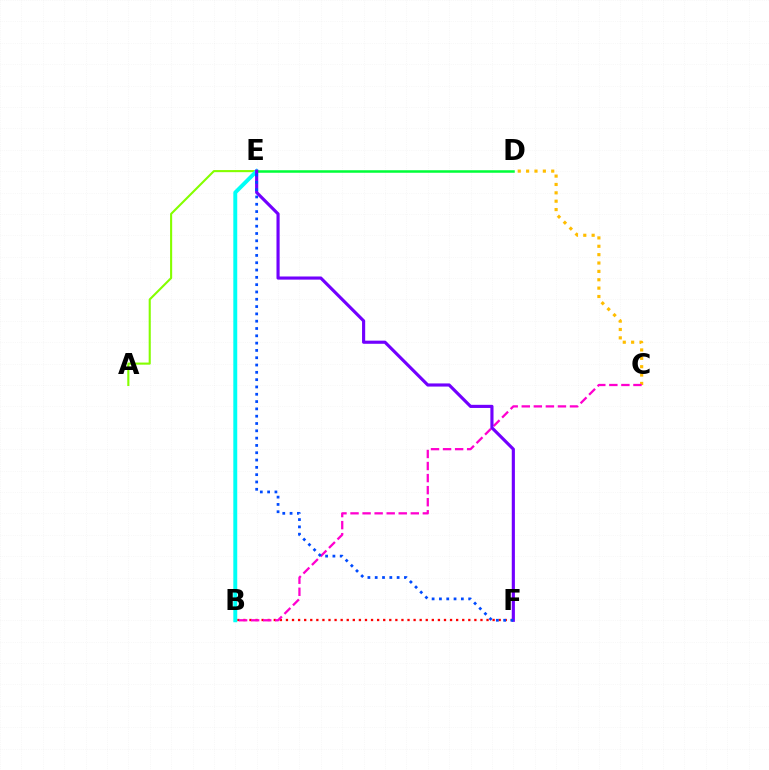{('B', 'F'): [{'color': '#ff0000', 'line_style': 'dotted', 'thickness': 1.65}], ('A', 'E'): [{'color': '#84ff00', 'line_style': 'solid', 'thickness': 1.52}], ('C', 'D'): [{'color': '#ffbd00', 'line_style': 'dotted', 'thickness': 2.27}], ('B', 'E'): [{'color': '#00fff6', 'line_style': 'solid', 'thickness': 2.82}], ('B', 'C'): [{'color': '#ff00cf', 'line_style': 'dashed', 'thickness': 1.64}], ('D', 'E'): [{'color': '#00ff39', 'line_style': 'solid', 'thickness': 1.81}], ('E', 'F'): [{'color': '#7200ff', 'line_style': 'solid', 'thickness': 2.26}, {'color': '#004bff', 'line_style': 'dotted', 'thickness': 1.99}]}